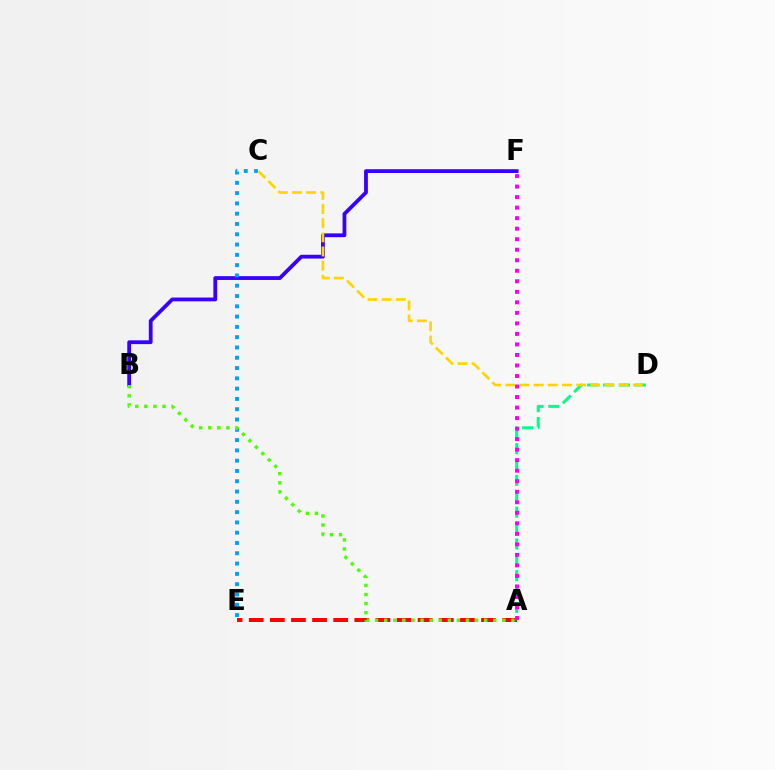{('A', 'E'): [{'color': '#ff0000', 'line_style': 'dashed', 'thickness': 2.87}], ('A', 'D'): [{'color': '#00ff86', 'line_style': 'dashed', 'thickness': 2.16}], ('A', 'F'): [{'color': '#ff00ed', 'line_style': 'dotted', 'thickness': 2.86}], ('B', 'F'): [{'color': '#3700ff', 'line_style': 'solid', 'thickness': 2.74}], ('C', 'E'): [{'color': '#009eff', 'line_style': 'dotted', 'thickness': 2.8}], ('C', 'D'): [{'color': '#ffd500', 'line_style': 'dashed', 'thickness': 1.92}], ('A', 'B'): [{'color': '#4fff00', 'line_style': 'dotted', 'thickness': 2.47}]}